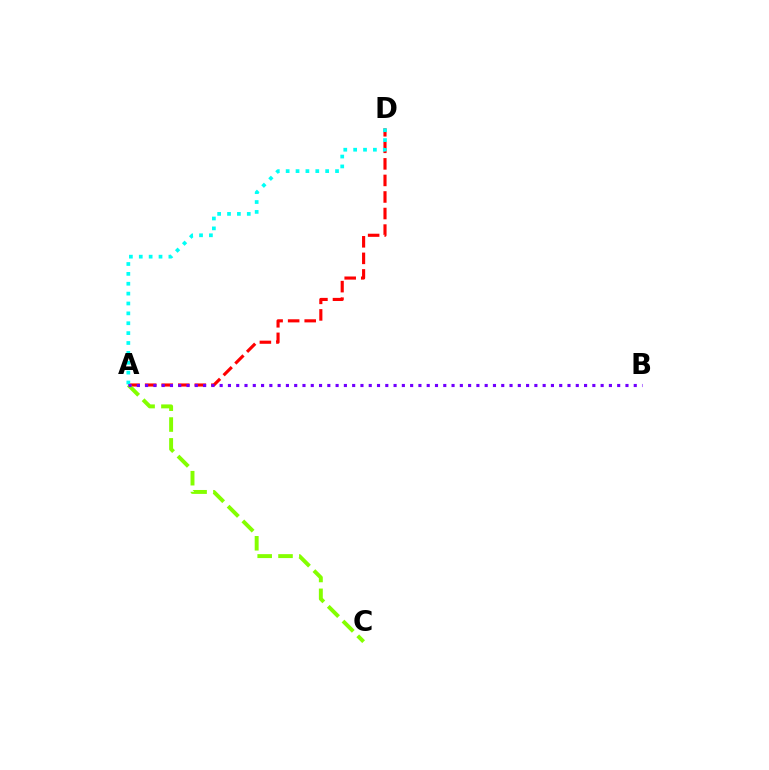{('A', 'D'): [{'color': '#ff0000', 'line_style': 'dashed', 'thickness': 2.25}, {'color': '#00fff6', 'line_style': 'dotted', 'thickness': 2.68}], ('A', 'C'): [{'color': '#84ff00', 'line_style': 'dashed', 'thickness': 2.83}], ('A', 'B'): [{'color': '#7200ff', 'line_style': 'dotted', 'thickness': 2.25}]}